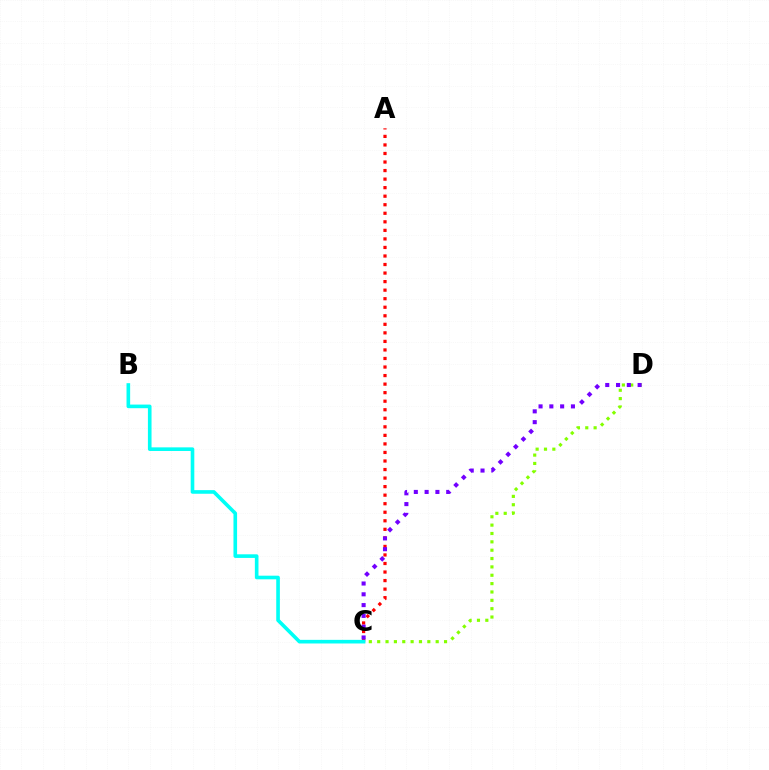{('C', 'D'): [{'color': '#84ff00', 'line_style': 'dotted', 'thickness': 2.27}, {'color': '#7200ff', 'line_style': 'dotted', 'thickness': 2.93}], ('A', 'C'): [{'color': '#ff0000', 'line_style': 'dotted', 'thickness': 2.32}], ('B', 'C'): [{'color': '#00fff6', 'line_style': 'solid', 'thickness': 2.61}]}